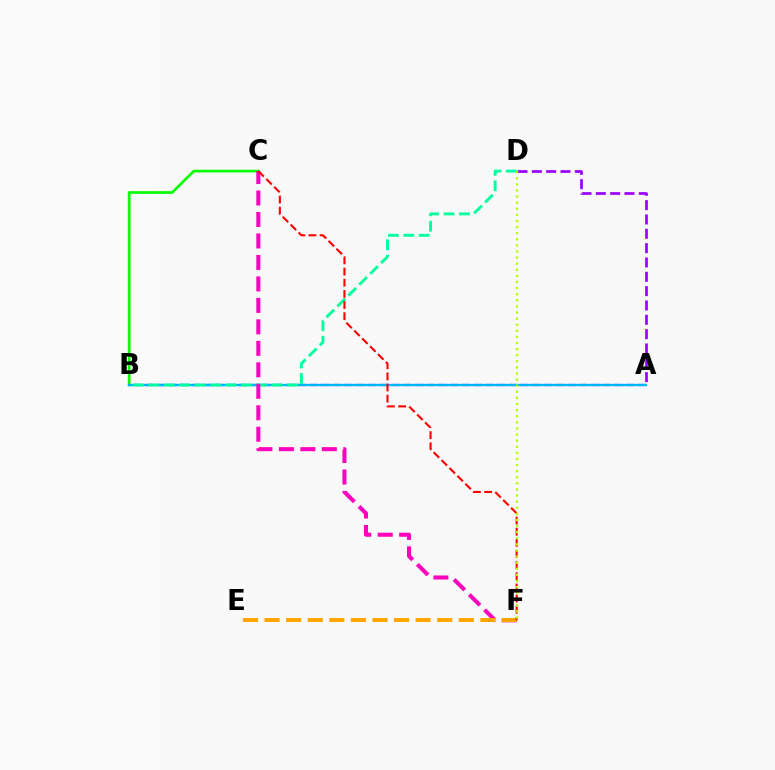{('B', 'C'): [{'color': '#08ff00', 'line_style': 'solid', 'thickness': 1.94}], ('A', 'D'): [{'color': '#9b00ff', 'line_style': 'dashed', 'thickness': 1.95}], ('A', 'B'): [{'color': '#0010ff', 'line_style': 'dashed', 'thickness': 1.59}, {'color': '#00b5ff', 'line_style': 'solid', 'thickness': 1.64}], ('B', 'D'): [{'color': '#00ff9d', 'line_style': 'dashed', 'thickness': 2.09}], ('C', 'F'): [{'color': '#ff00bd', 'line_style': 'dashed', 'thickness': 2.92}, {'color': '#ff0000', 'line_style': 'dashed', 'thickness': 1.52}], ('E', 'F'): [{'color': '#ffa500', 'line_style': 'dashed', 'thickness': 2.93}], ('D', 'F'): [{'color': '#b3ff00', 'line_style': 'dotted', 'thickness': 1.66}]}